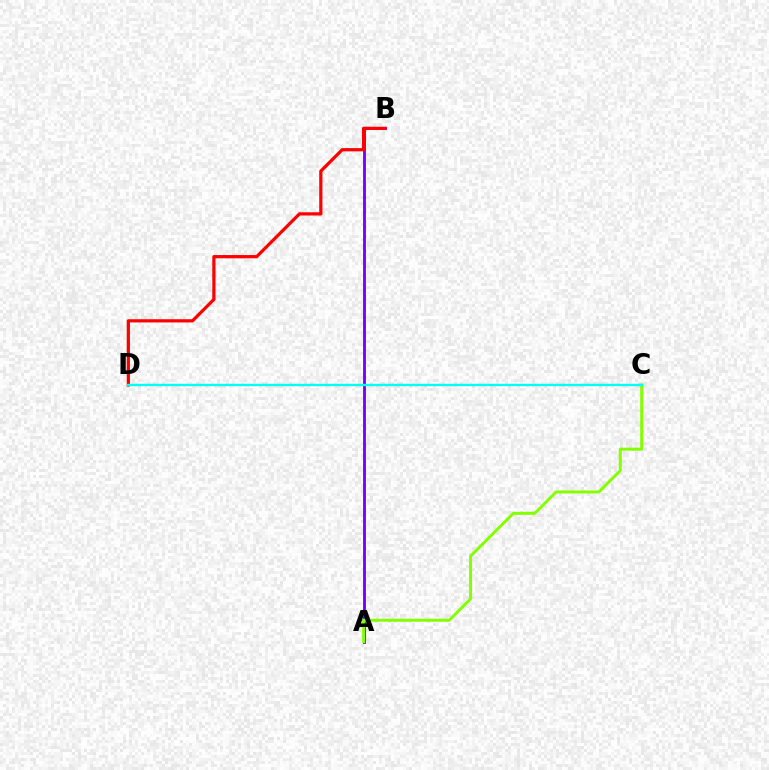{('A', 'B'): [{'color': '#7200ff', 'line_style': 'solid', 'thickness': 2.04}], ('A', 'C'): [{'color': '#84ff00', 'line_style': 'solid', 'thickness': 2.14}], ('B', 'D'): [{'color': '#ff0000', 'line_style': 'solid', 'thickness': 2.32}], ('C', 'D'): [{'color': '#00fff6', 'line_style': 'solid', 'thickness': 1.72}]}